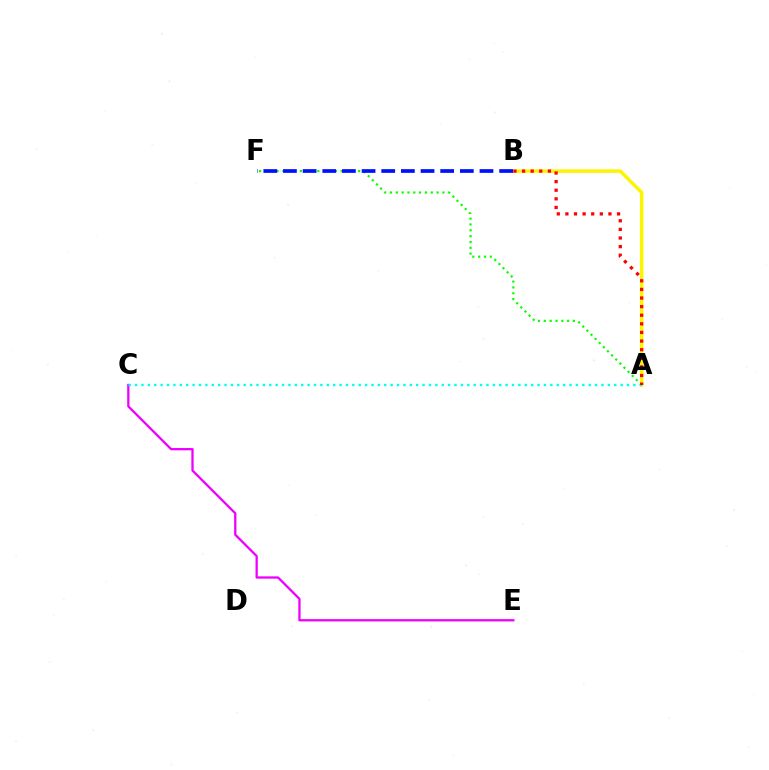{('A', 'B'): [{'color': '#fcf500', 'line_style': 'solid', 'thickness': 2.49}, {'color': '#ff0000', 'line_style': 'dotted', 'thickness': 2.34}], ('A', 'F'): [{'color': '#08ff00', 'line_style': 'dotted', 'thickness': 1.58}], ('B', 'F'): [{'color': '#0010ff', 'line_style': 'dashed', 'thickness': 2.67}], ('C', 'E'): [{'color': '#ee00ff', 'line_style': 'solid', 'thickness': 1.65}], ('A', 'C'): [{'color': '#00fff6', 'line_style': 'dotted', 'thickness': 1.74}]}